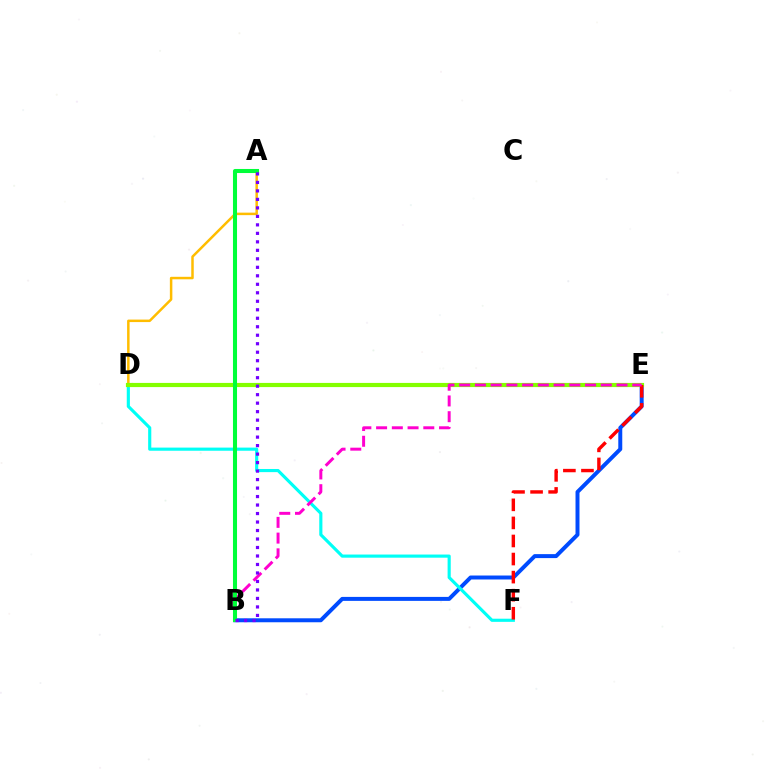{('B', 'E'): [{'color': '#004bff', 'line_style': 'solid', 'thickness': 2.86}, {'color': '#ff00cf', 'line_style': 'dashed', 'thickness': 2.14}], ('A', 'D'): [{'color': '#ffbd00', 'line_style': 'solid', 'thickness': 1.8}], ('D', 'F'): [{'color': '#00fff6', 'line_style': 'solid', 'thickness': 2.26}], ('D', 'E'): [{'color': '#84ff00', 'line_style': 'solid', 'thickness': 3.0}], ('E', 'F'): [{'color': '#ff0000', 'line_style': 'dashed', 'thickness': 2.45}], ('A', 'B'): [{'color': '#00ff39', 'line_style': 'solid', 'thickness': 2.93}, {'color': '#7200ff', 'line_style': 'dotted', 'thickness': 2.31}]}